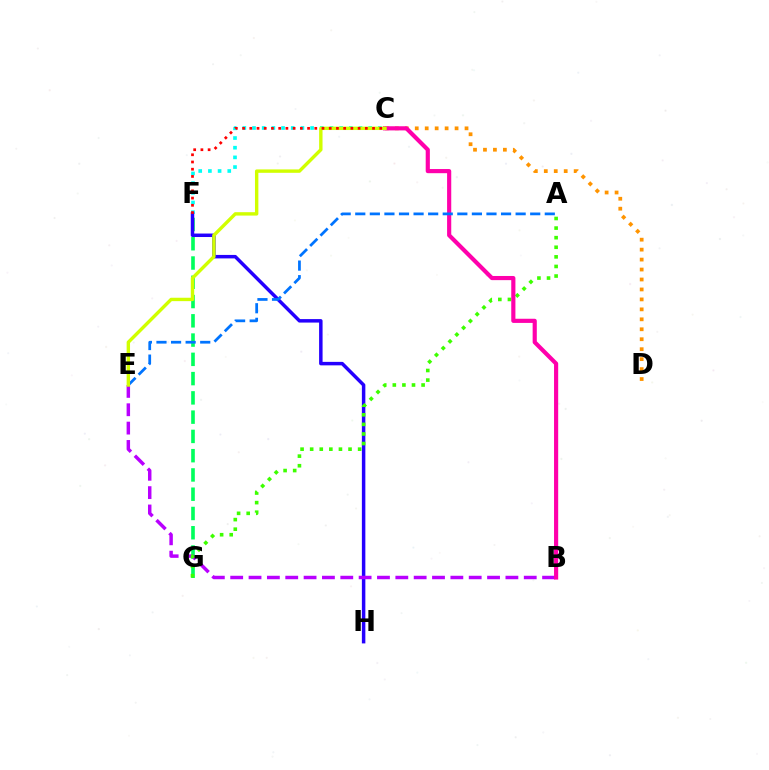{('C', 'F'): [{'color': '#00fff6', 'line_style': 'dotted', 'thickness': 2.63}, {'color': '#ff0000', 'line_style': 'dotted', 'thickness': 1.96}], ('F', 'G'): [{'color': '#00ff5c', 'line_style': 'dashed', 'thickness': 2.62}], ('F', 'H'): [{'color': '#2500ff', 'line_style': 'solid', 'thickness': 2.51}], ('B', 'E'): [{'color': '#b900ff', 'line_style': 'dashed', 'thickness': 2.49}], ('C', 'D'): [{'color': '#ff9400', 'line_style': 'dotted', 'thickness': 2.7}], ('A', 'G'): [{'color': '#3dff00', 'line_style': 'dotted', 'thickness': 2.61}], ('B', 'C'): [{'color': '#ff00ac', 'line_style': 'solid', 'thickness': 2.99}], ('A', 'E'): [{'color': '#0074ff', 'line_style': 'dashed', 'thickness': 1.98}], ('C', 'E'): [{'color': '#d1ff00', 'line_style': 'solid', 'thickness': 2.44}]}